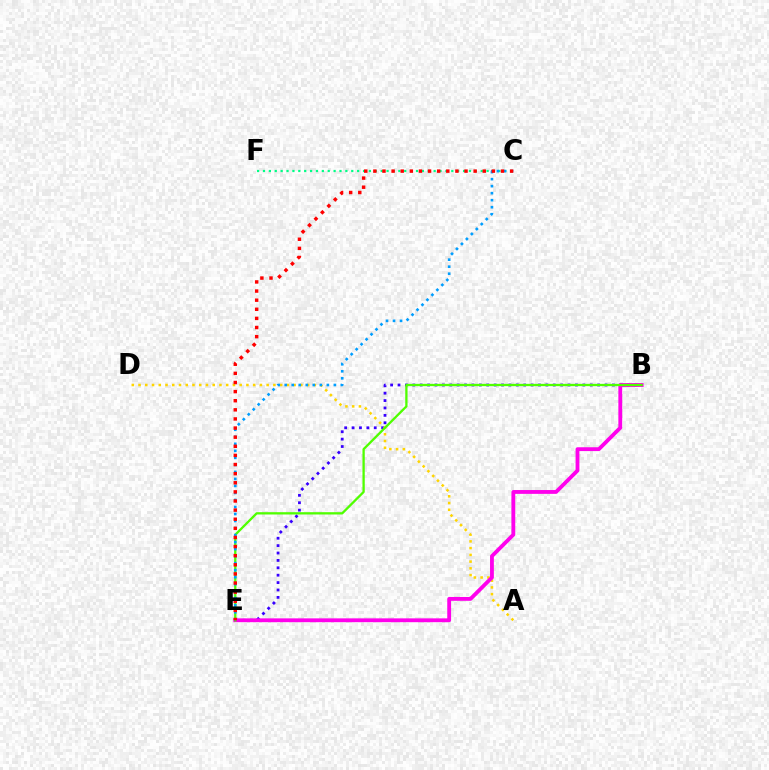{('B', 'E'): [{'color': '#3700ff', 'line_style': 'dotted', 'thickness': 2.01}, {'color': '#ff00ed', 'line_style': 'solid', 'thickness': 2.76}, {'color': '#4fff00', 'line_style': 'solid', 'thickness': 1.66}], ('C', 'F'): [{'color': '#00ff86', 'line_style': 'dotted', 'thickness': 1.6}], ('A', 'D'): [{'color': '#ffd500', 'line_style': 'dotted', 'thickness': 1.83}], ('C', 'E'): [{'color': '#009eff', 'line_style': 'dotted', 'thickness': 1.91}, {'color': '#ff0000', 'line_style': 'dotted', 'thickness': 2.48}]}